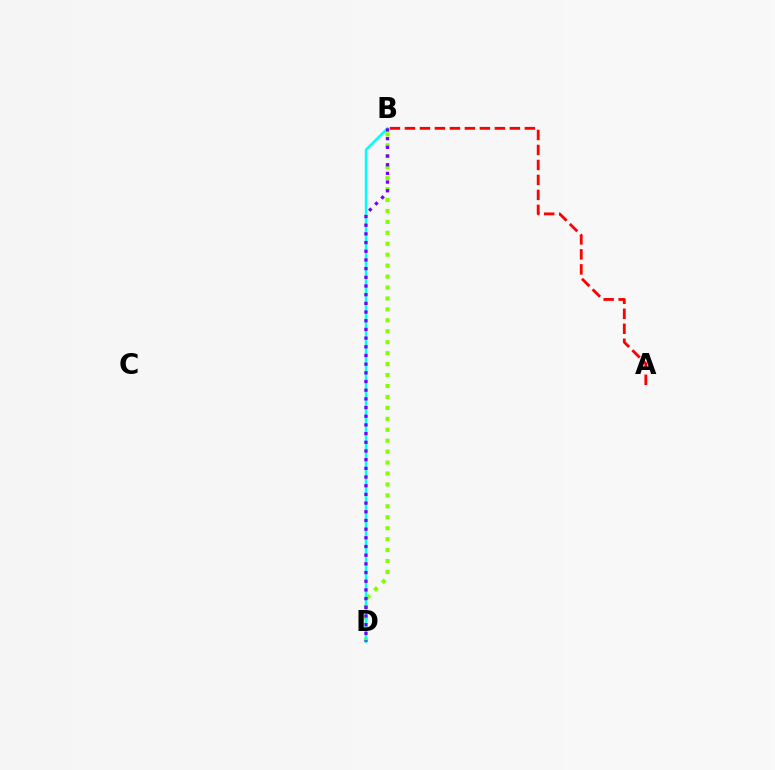{('B', 'D'): [{'color': '#84ff00', 'line_style': 'dotted', 'thickness': 2.97}, {'color': '#00fff6', 'line_style': 'solid', 'thickness': 1.74}, {'color': '#7200ff', 'line_style': 'dotted', 'thickness': 2.36}], ('A', 'B'): [{'color': '#ff0000', 'line_style': 'dashed', 'thickness': 2.04}]}